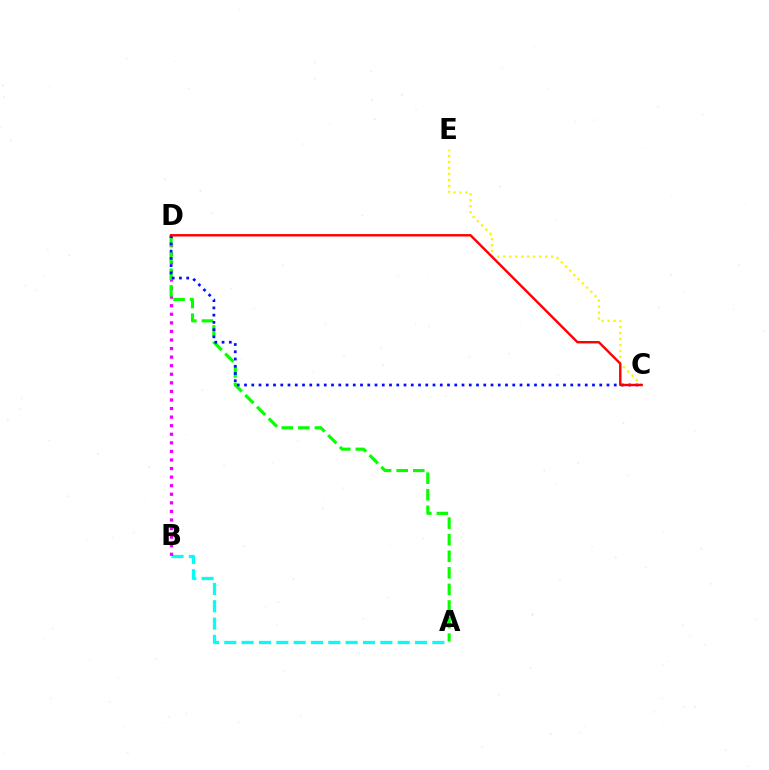{('A', 'B'): [{'color': '#00fff6', 'line_style': 'dashed', 'thickness': 2.36}], ('C', 'E'): [{'color': '#fcf500', 'line_style': 'dotted', 'thickness': 1.62}], ('B', 'D'): [{'color': '#ee00ff', 'line_style': 'dotted', 'thickness': 2.33}], ('A', 'D'): [{'color': '#08ff00', 'line_style': 'dashed', 'thickness': 2.25}], ('C', 'D'): [{'color': '#0010ff', 'line_style': 'dotted', 'thickness': 1.97}, {'color': '#ff0000', 'line_style': 'solid', 'thickness': 1.74}]}